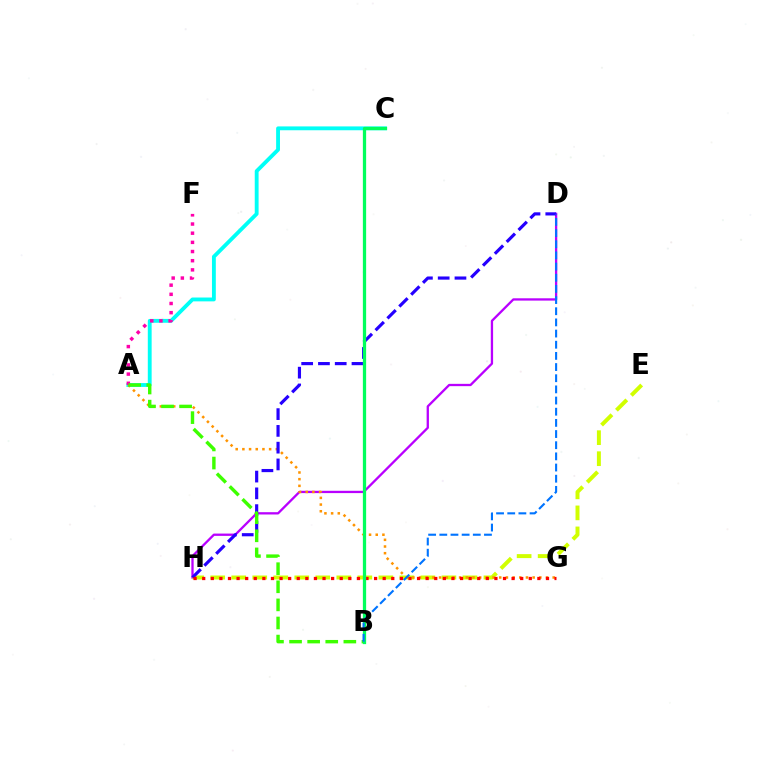{('D', 'H'): [{'color': '#b900ff', 'line_style': 'solid', 'thickness': 1.66}, {'color': '#2500ff', 'line_style': 'dashed', 'thickness': 2.28}], ('A', 'C'): [{'color': '#00fff6', 'line_style': 'solid', 'thickness': 2.77}], ('E', 'H'): [{'color': '#d1ff00', 'line_style': 'dashed', 'thickness': 2.86}], ('A', 'G'): [{'color': '#ff9400', 'line_style': 'dotted', 'thickness': 1.82}], ('A', 'F'): [{'color': '#ff00ac', 'line_style': 'dotted', 'thickness': 2.49}], ('G', 'H'): [{'color': '#ff0000', 'line_style': 'dotted', 'thickness': 2.34}], ('A', 'B'): [{'color': '#3dff00', 'line_style': 'dashed', 'thickness': 2.46}], ('B', 'C'): [{'color': '#00ff5c', 'line_style': 'solid', 'thickness': 2.35}], ('B', 'D'): [{'color': '#0074ff', 'line_style': 'dashed', 'thickness': 1.52}]}